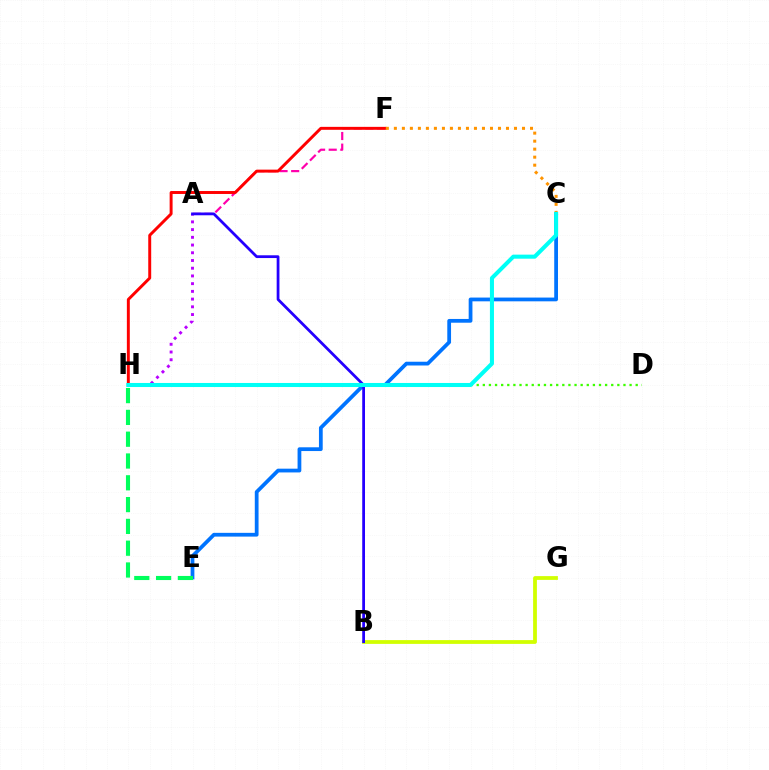{('D', 'H'): [{'color': '#3dff00', 'line_style': 'dotted', 'thickness': 1.66}], ('A', 'F'): [{'color': '#ff00ac', 'line_style': 'dashed', 'thickness': 1.58}], ('B', 'G'): [{'color': '#d1ff00', 'line_style': 'solid', 'thickness': 2.72}], ('C', 'E'): [{'color': '#0074ff', 'line_style': 'solid', 'thickness': 2.71}], ('F', 'H'): [{'color': '#ff0000', 'line_style': 'solid', 'thickness': 2.12}], ('A', 'H'): [{'color': '#b900ff', 'line_style': 'dotted', 'thickness': 2.1}], ('A', 'B'): [{'color': '#2500ff', 'line_style': 'solid', 'thickness': 1.99}], ('E', 'H'): [{'color': '#00ff5c', 'line_style': 'dashed', 'thickness': 2.96}], ('C', 'F'): [{'color': '#ff9400', 'line_style': 'dotted', 'thickness': 2.18}], ('C', 'H'): [{'color': '#00fff6', 'line_style': 'solid', 'thickness': 2.92}]}